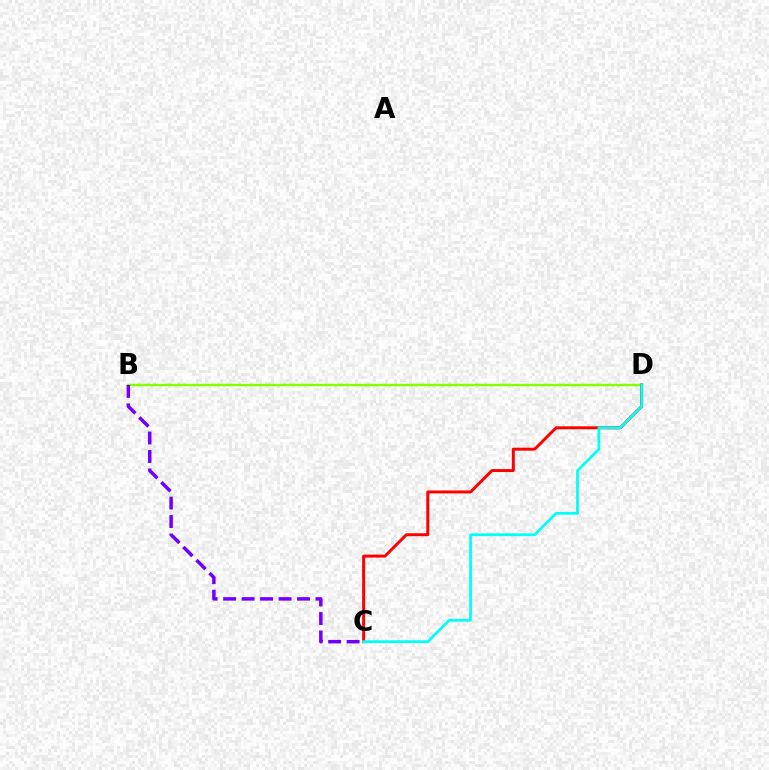{('B', 'D'): [{'color': '#84ff00', 'line_style': 'solid', 'thickness': 1.77}], ('B', 'C'): [{'color': '#7200ff', 'line_style': 'dashed', 'thickness': 2.51}], ('C', 'D'): [{'color': '#ff0000', 'line_style': 'solid', 'thickness': 2.12}, {'color': '#00fff6', 'line_style': 'solid', 'thickness': 1.97}]}